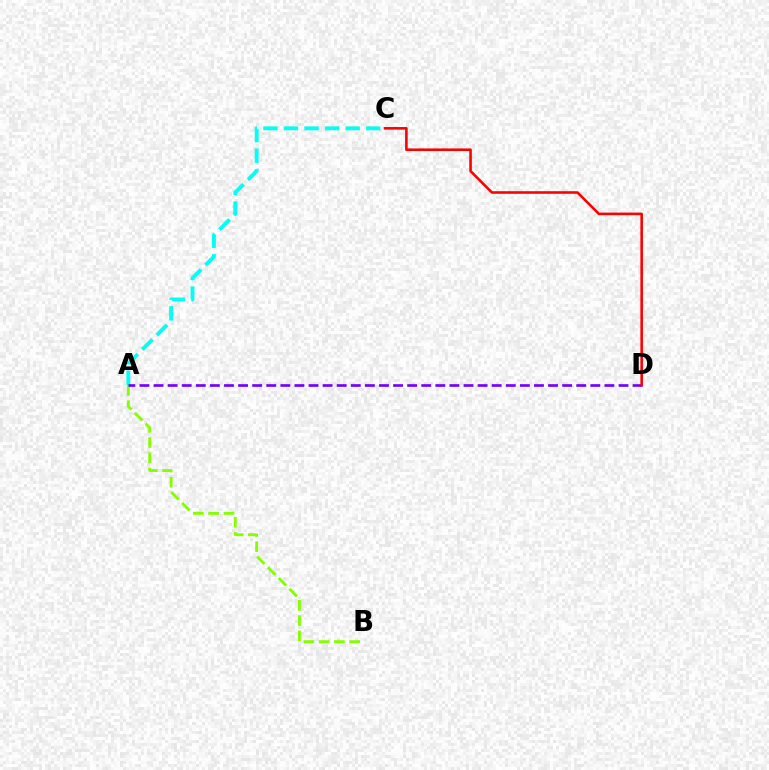{('A', 'C'): [{'color': '#00fff6', 'line_style': 'dashed', 'thickness': 2.79}], ('A', 'B'): [{'color': '#84ff00', 'line_style': 'dashed', 'thickness': 2.07}], ('A', 'D'): [{'color': '#7200ff', 'line_style': 'dashed', 'thickness': 1.91}], ('C', 'D'): [{'color': '#ff0000', 'line_style': 'solid', 'thickness': 1.87}]}